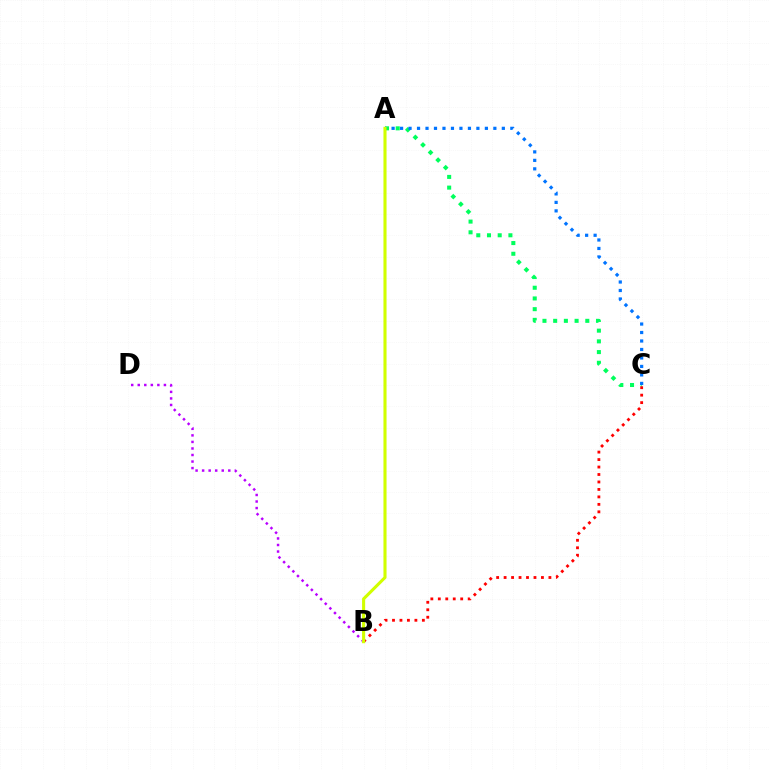{('A', 'C'): [{'color': '#00ff5c', 'line_style': 'dotted', 'thickness': 2.91}, {'color': '#0074ff', 'line_style': 'dotted', 'thickness': 2.3}], ('B', 'C'): [{'color': '#ff0000', 'line_style': 'dotted', 'thickness': 2.03}], ('B', 'D'): [{'color': '#b900ff', 'line_style': 'dotted', 'thickness': 1.78}], ('A', 'B'): [{'color': '#d1ff00', 'line_style': 'solid', 'thickness': 2.23}]}